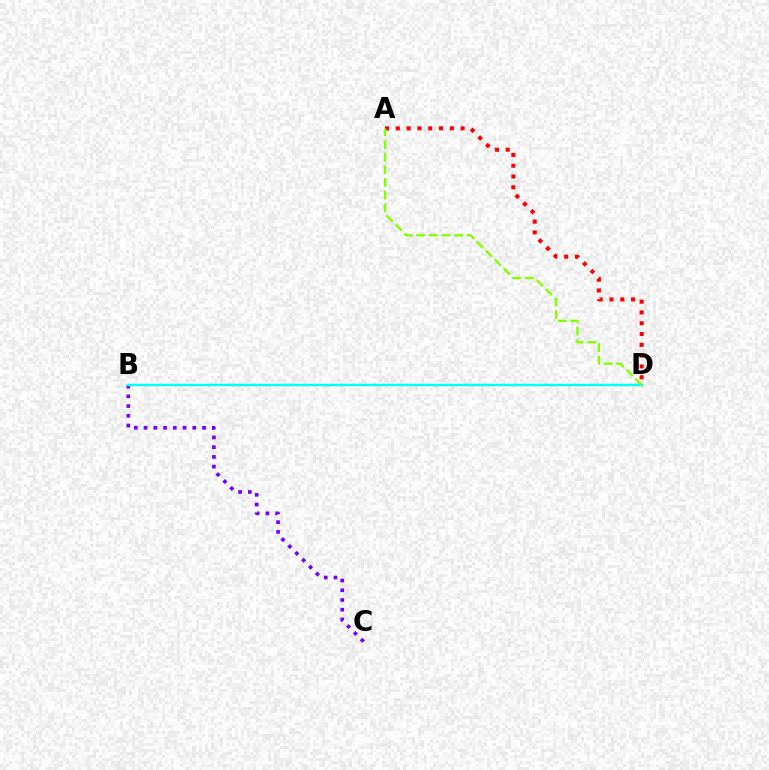{('A', 'D'): [{'color': '#ff0000', 'line_style': 'dotted', 'thickness': 2.93}, {'color': '#84ff00', 'line_style': 'dashed', 'thickness': 1.72}], ('B', 'C'): [{'color': '#7200ff', 'line_style': 'dotted', 'thickness': 2.65}], ('B', 'D'): [{'color': '#00fff6', 'line_style': 'solid', 'thickness': 1.74}]}